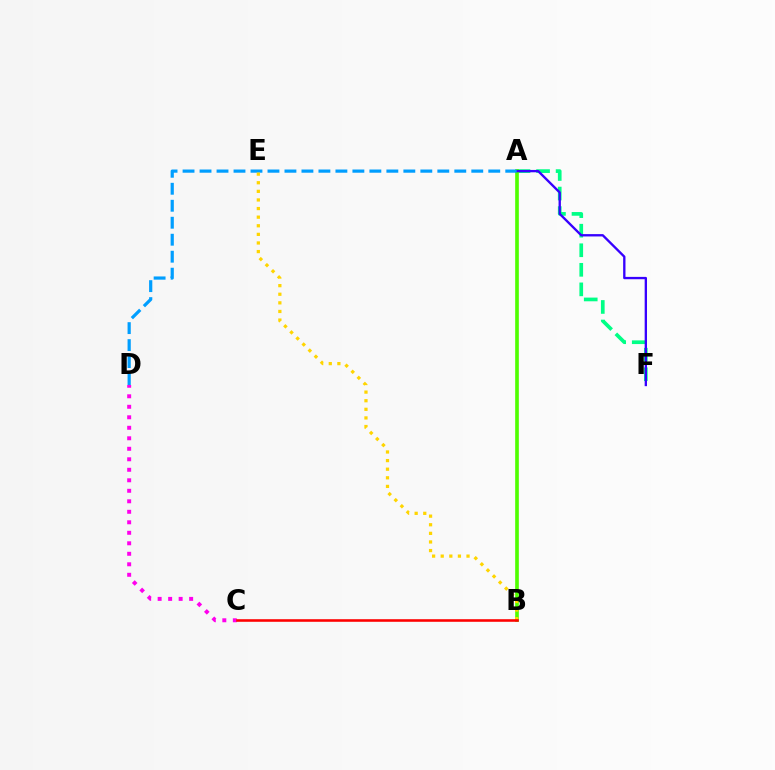{('A', 'F'): [{'color': '#00ff86', 'line_style': 'dashed', 'thickness': 2.66}, {'color': '#3700ff', 'line_style': 'solid', 'thickness': 1.69}], ('A', 'B'): [{'color': '#4fff00', 'line_style': 'solid', 'thickness': 2.63}], ('A', 'D'): [{'color': '#009eff', 'line_style': 'dashed', 'thickness': 2.31}], ('C', 'D'): [{'color': '#ff00ed', 'line_style': 'dotted', 'thickness': 2.85}], ('B', 'E'): [{'color': '#ffd500', 'line_style': 'dotted', 'thickness': 2.34}], ('B', 'C'): [{'color': '#ff0000', 'line_style': 'solid', 'thickness': 1.86}]}